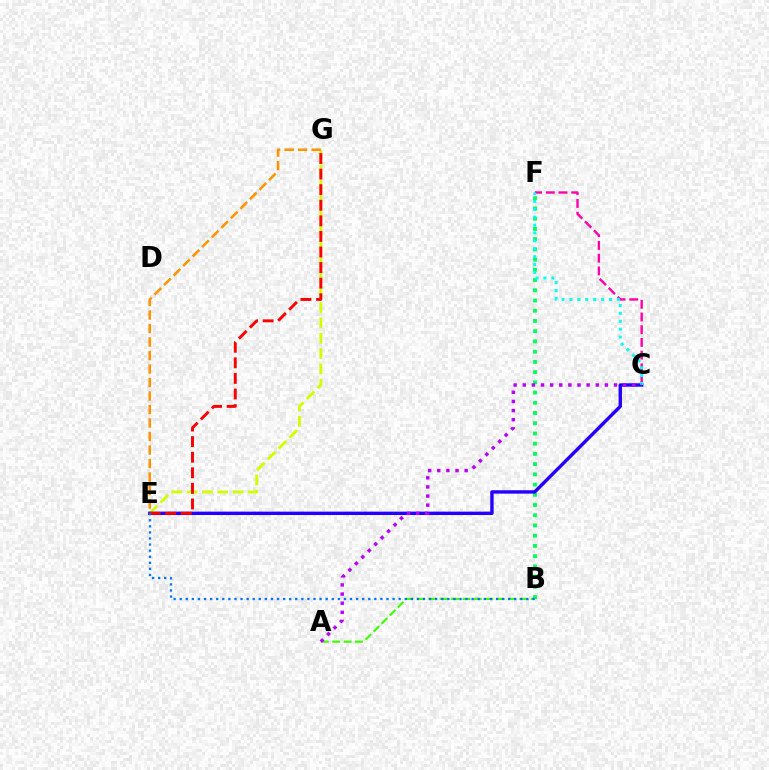{('B', 'F'): [{'color': '#00ff5c', 'line_style': 'dotted', 'thickness': 2.78}], ('E', 'G'): [{'color': '#d1ff00', 'line_style': 'dashed', 'thickness': 2.08}, {'color': '#ff9400', 'line_style': 'dashed', 'thickness': 1.83}, {'color': '#ff0000', 'line_style': 'dashed', 'thickness': 2.12}], ('C', 'F'): [{'color': '#ff00ac', 'line_style': 'dashed', 'thickness': 1.73}, {'color': '#00fff6', 'line_style': 'dotted', 'thickness': 2.15}], ('C', 'E'): [{'color': '#2500ff', 'line_style': 'solid', 'thickness': 2.45}], ('A', 'B'): [{'color': '#3dff00', 'line_style': 'dashed', 'thickness': 1.55}], ('B', 'E'): [{'color': '#0074ff', 'line_style': 'dotted', 'thickness': 1.65}], ('A', 'C'): [{'color': '#b900ff', 'line_style': 'dotted', 'thickness': 2.48}]}